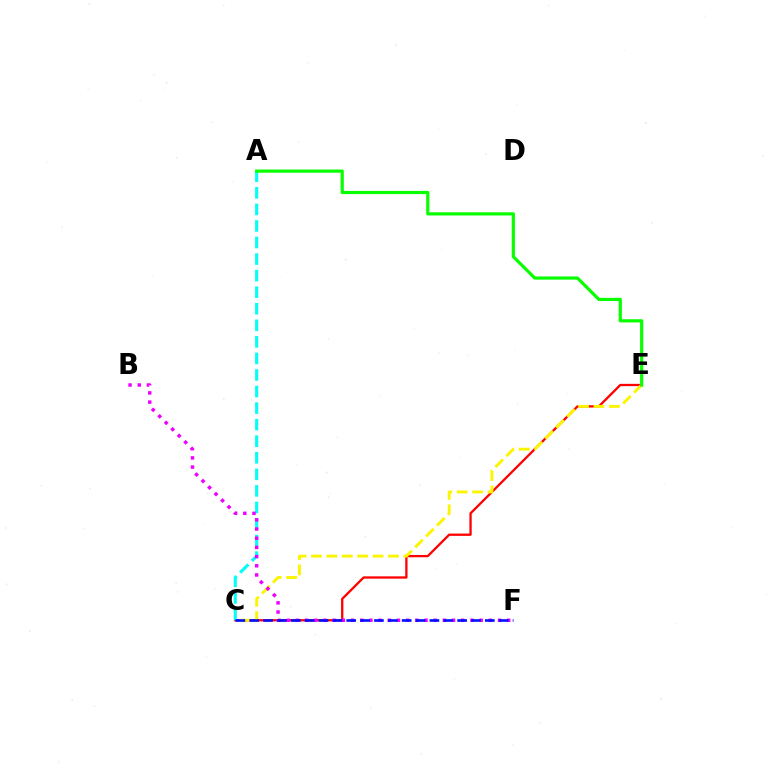{('C', 'E'): [{'color': '#ff0000', 'line_style': 'solid', 'thickness': 1.65}, {'color': '#fcf500', 'line_style': 'dashed', 'thickness': 2.09}], ('A', 'C'): [{'color': '#00fff6', 'line_style': 'dashed', 'thickness': 2.25}], ('B', 'F'): [{'color': '#ee00ff', 'line_style': 'dotted', 'thickness': 2.5}], ('A', 'E'): [{'color': '#08ff00', 'line_style': 'solid', 'thickness': 2.29}], ('C', 'F'): [{'color': '#0010ff', 'line_style': 'dashed', 'thickness': 1.88}]}